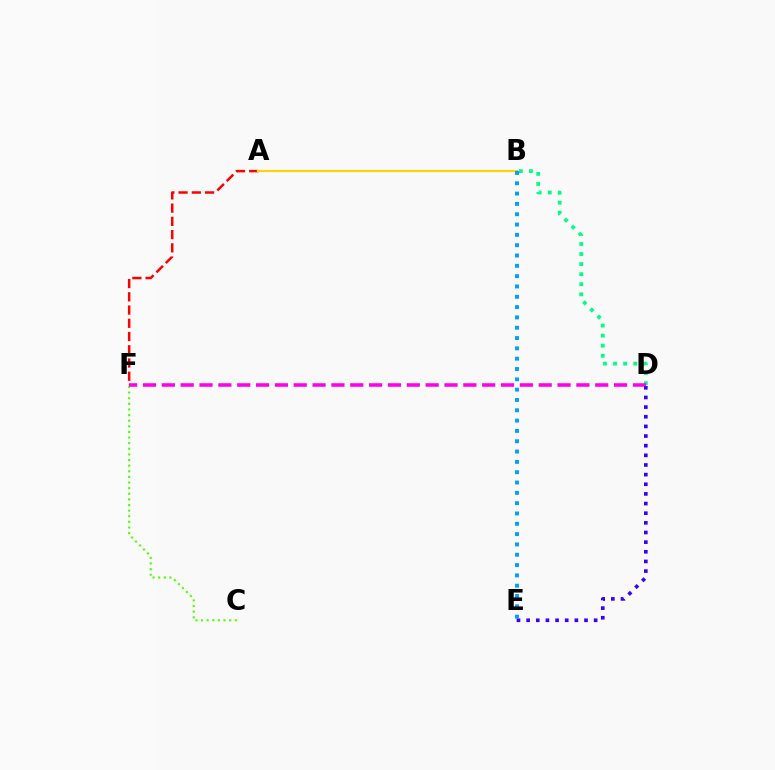{('A', 'F'): [{'color': '#ff0000', 'line_style': 'dashed', 'thickness': 1.8}], ('A', 'B'): [{'color': '#ffd500', 'line_style': 'solid', 'thickness': 1.53}], ('B', 'D'): [{'color': '#00ff86', 'line_style': 'dotted', 'thickness': 2.73}], ('C', 'F'): [{'color': '#4fff00', 'line_style': 'dotted', 'thickness': 1.53}], ('D', 'F'): [{'color': '#ff00ed', 'line_style': 'dashed', 'thickness': 2.56}], ('D', 'E'): [{'color': '#3700ff', 'line_style': 'dotted', 'thickness': 2.62}], ('B', 'E'): [{'color': '#009eff', 'line_style': 'dotted', 'thickness': 2.8}]}